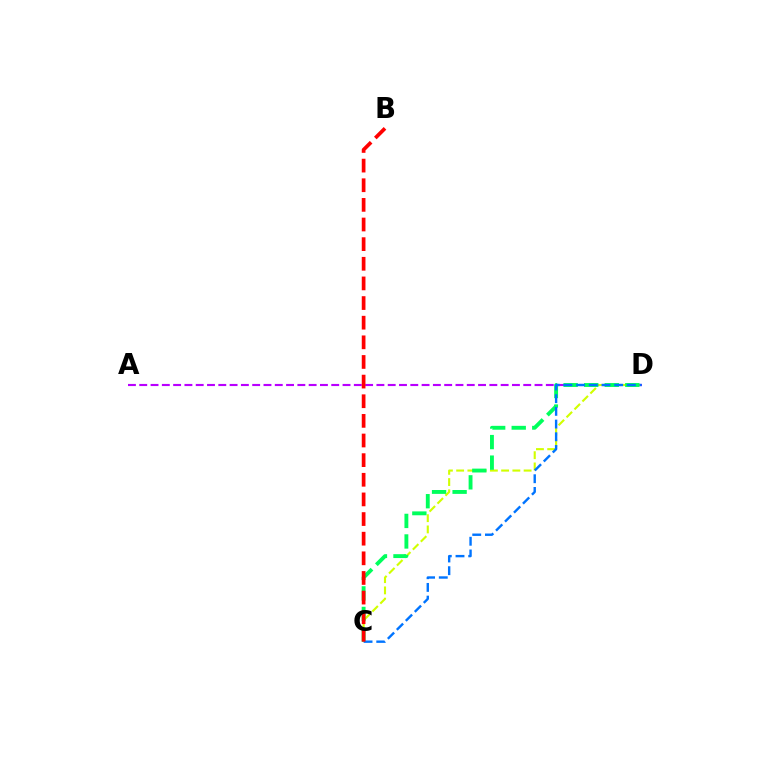{('A', 'D'): [{'color': '#b900ff', 'line_style': 'dashed', 'thickness': 1.53}], ('C', 'D'): [{'color': '#d1ff00', 'line_style': 'dashed', 'thickness': 1.53}, {'color': '#00ff5c', 'line_style': 'dashed', 'thickness': 2.79}, {'color': '#0074ff', 'line_style': 'dashed', 'thickness': 1.73}], ('B', 'C'): [{'color': '#ff0000', 'line_style': 'dashed', 'thickness': 2.67}]}